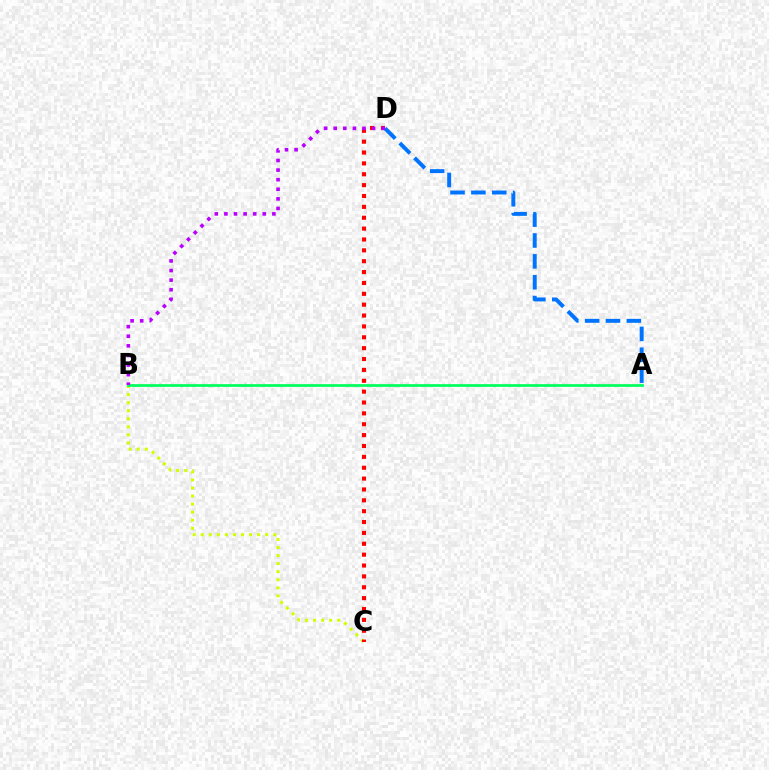{('B', 'C'): [{'color': '#d1ff00', 'line_style': 'dotted', 'thickness': 2.19}], ('A', 'D'): [{'color': '#0074ff', 'line_style': 'dashed', 'thickness': 2.83}], ('A', 'B'): [{'color': '#00ff5c', 'line_style': 'solid', 'thickness': 1.96}], ('C', 'D'): [{'color': '#ff0000', 'line_style': 'dotted', 'thickness': 2.95}], ('B', 'D'): [{'color': '#b900ff', 'line_style': 'dotted', 'thickness': 2.61}]}